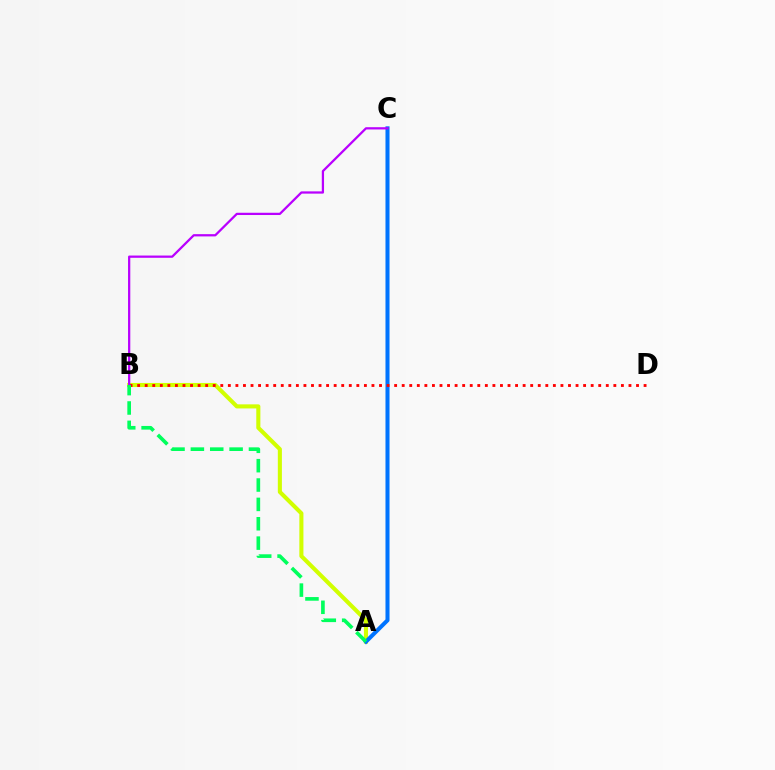{('A', 'B'): [{'color': '#d1ff00', 'line_style': 'solid', 'thickness': 2.94}, {'color': '#00ff5c', 'line_style': 'dashed', 'thickness': 2.63}], ('A', 'C'): [{'color': '#0074ff', 'line_style': 'solid', 'thickness': 2.91}], ('B', 'D'): [{'color': '#ff0000', 'line_style': 'dotted', 'thickness': 2.05}], ('B', 'C'): [{'color': '#b900ff', 'line_style': 'solid', 'thickness': 1.62}]}